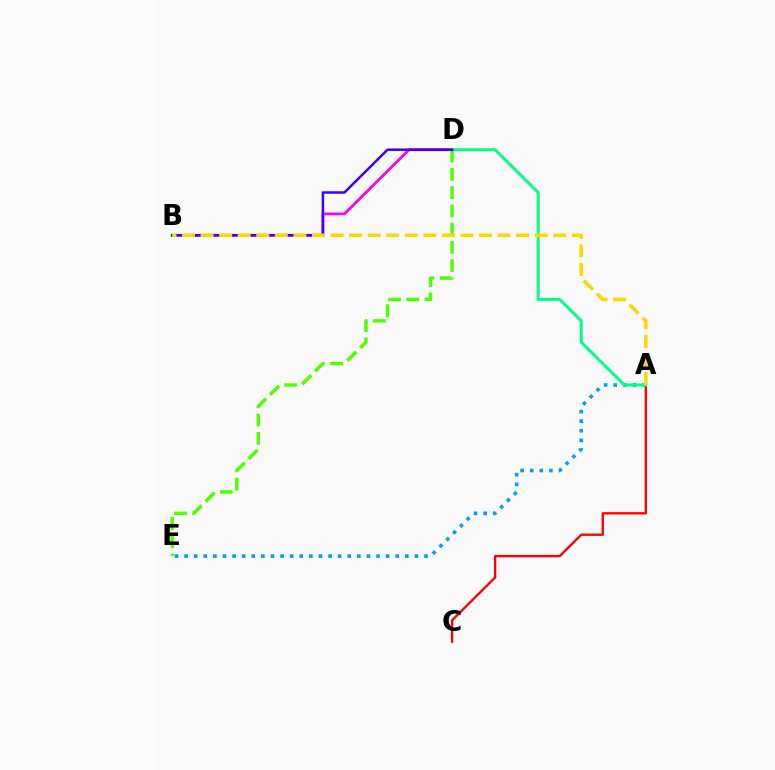{('A', 'C'): [{'color': '#ff0000', 'line_style': 'solid', 'thickness': 1.69}], ('B', 'D'): [{'color': '#ff00ed', 'line_style': 'solid', 'thickness': 1.99}, {'color': '#3700ff', 'line_style': 'solid', 'thickness': 1.78}], ('D', 'E'): [{'color': '#4fff00', 'line_style': 'dashed', 'thickness': 2.48}], ('A', 'E'): [{'color': '#009eff', 'line_style': 'dotted', 'thickness': 2.61}], ('A', 'D'): [{'color': '#00ff86', 'line_style': 'solid', 'thickness': 2.12}], ('A', 'B'): [{'color': '#ffd500', 'line_style': 'dashed', 'thickness': 2.52}]}